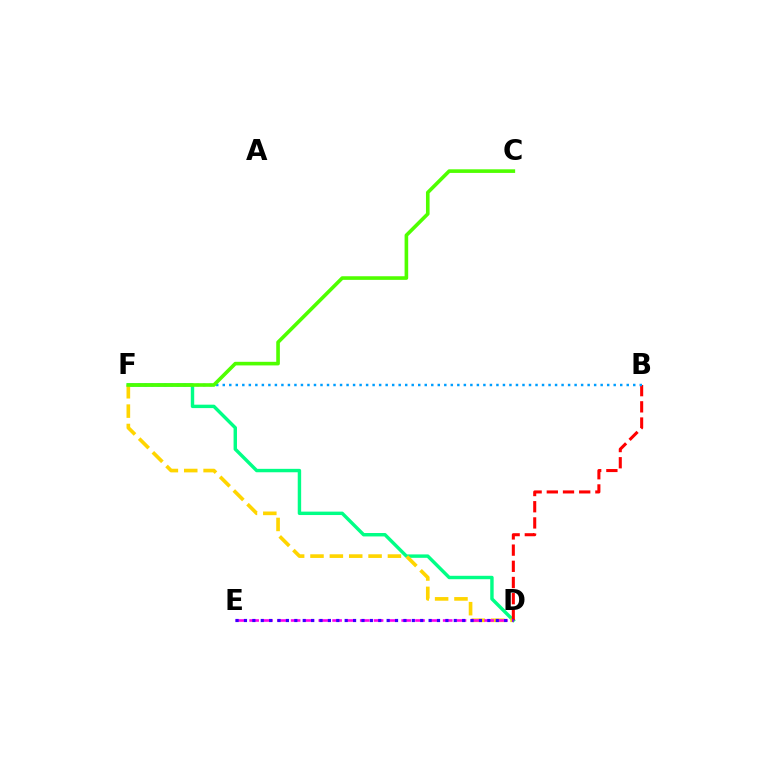{('D', 'F'): [{'color': '#00ff86', 'line_style': 'solid', 'thickness': 2.46}, {'color': '#ffd500', 'line_style': 'dashed', 'thickness': 2.63}], ('B', 'D'): [{'color': '#ff0000', 'line_style': 'dashed', 'thickness': 2.2}], ('B', 'F'): [{'color': '#009eff', 'line_style': 'dotted', 'thickness': 1.77}], ('D', 'E'): [{'color': '#ff00ed', 'line_style': 'dashed', 'thickness': 1.88}, {'color': '#3700ff', 'line_style': 'dotted', 'thickness': 2.28}], ('C', 'F'): [{'color': '#4fff00', 'line_style': 'solid', 'thickness': 2.6}]}